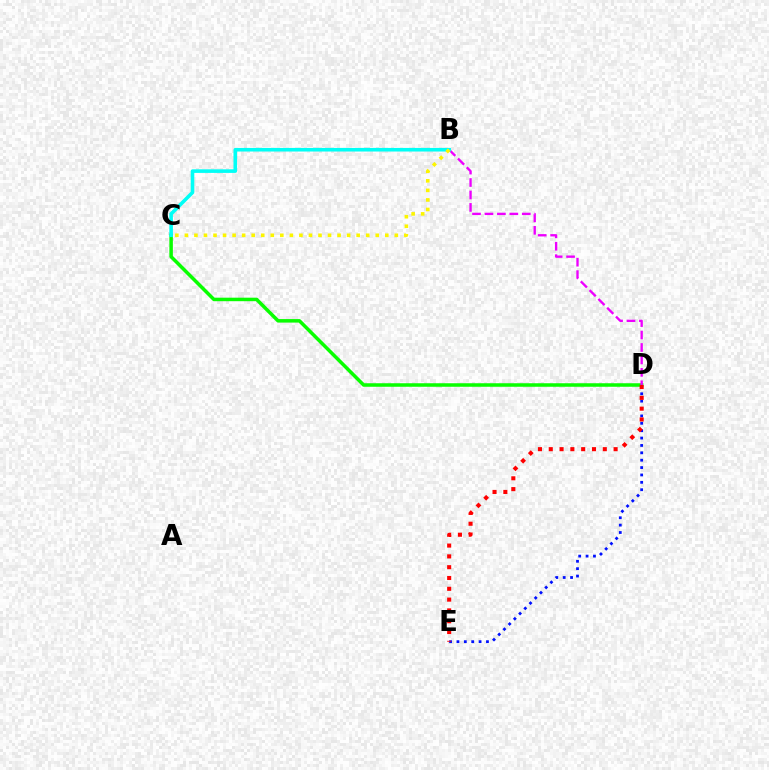{('D', 'E'): [{'color': '#0010ff', 'line_style': 'dotted', 'thickness': 2.0}, {'color': '#ff0000', 'line_style': 'dotted', 'thickness': 2.94}], ('C', 'D'): [{'color': '#08ff00', 'line_style': 'solid', 'thickness': 2.53}], ('B', 'D'): [{'color': '#ee00ff', 'line_style': 'dashed', 'thickness': 1.69}], ('B', 'C'): [{'color': '#00fff6', 'line_style': 'solid', 'thickness': 2.59}, {'color': '#fcf500', 'line_style': 'dotted', 'thickness': 2.59}]}